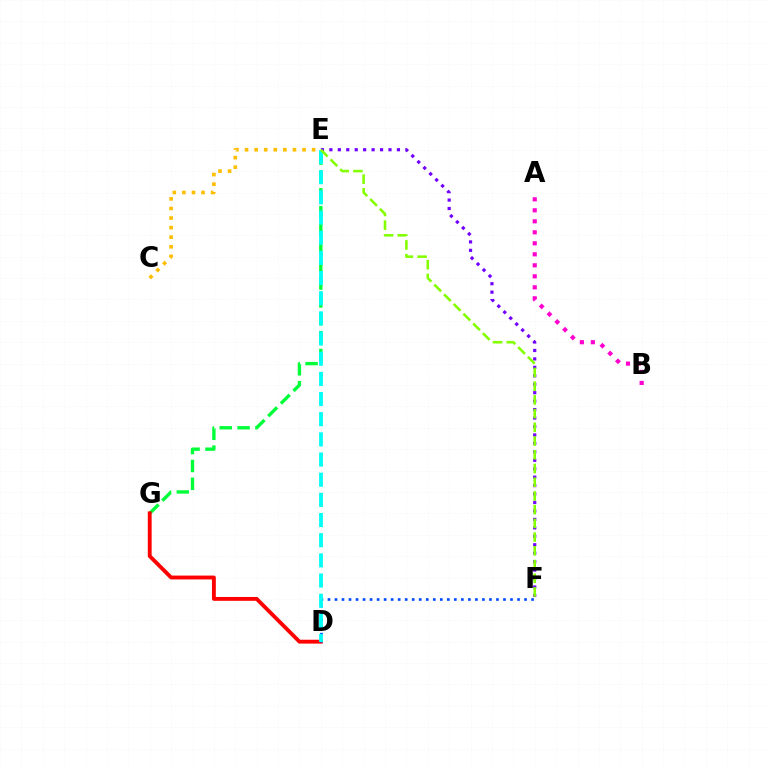{('E', 'G'): [{'color': '#00ff39', 'line_style': 'dashed', 'thickness': 2.43}], ('D', 'G'): [{'color': '#ff0000', 'line_style': 'solid', 'thickness': 2.78}], ('C', 'E'): [{'color': '#ffbd00', 'line_style': 'dotted', 'thickness': 2.6}], ('A', 'B'): [{'color': '#ff00cf', 'line_style': 'dotted', 'thickness': 2.99}], ('E', 'F'): [{'color': '#7200ff', 'line_style': 'dotted', 'thickness': 2.29}, {'color': '#84ff00', 'line_style': 'dashed', 'thickness': 1.86}], ('D', 'F'): [{'color': '#004bff', 'line_style': 'dotted', 'thickness': 1.91}], ('D', 'E'): [{'color': '#00fff6', 'line_style': 'dashed', 'thickness': 2.74}]}